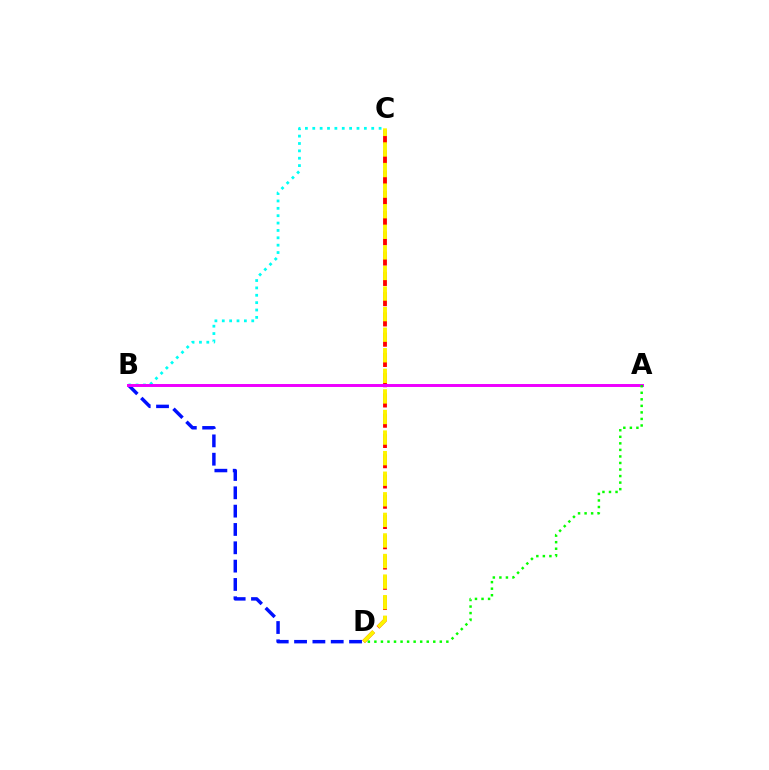{('C', 'D'): [{'color': '#ff0000', 'line_style': 'dashed', 'thickness': 2.75}, {'color': '#fcf500', 'line_style': 'dashed', 'thickness': 2.8}], ('B', 'C'): [{'color': '#00fff6', 'line_style': 'dotted', 'thickness': 2.0}], ('B', 'D'): [{'color': '#0010ff', 'line_style': 'dashed', 'thickness': 2.49}], ('A', 'B'): [{'color': '#ee00ff', 'line_style': 'solid', 'thickness': 2.13}], ('A', 'D'): [{'color': '#08ff00', 'line_style': 'dotted', 'thickness': 1.78}]}